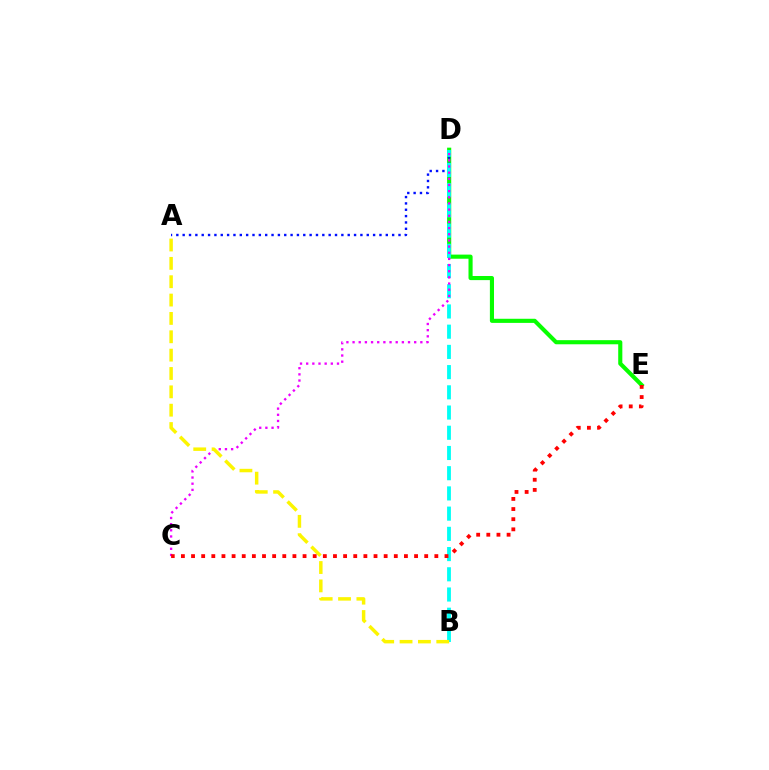{('D', 'E'): [{'color': '#08ff00', 'line_style': 'solid', 'thickness': 2.96}], ('A', 'D'): [{'color': '#0010ff', 'line_style': 'dotted', 'thickness': 1.72}], ('B', 'D'): [{'color': '#00fff6', 'line_style': 'dashed', 'thickness': 2.75}], ('C', 'D'): [{'color': '#ee00ff', 'line_style': 'dotted', 'thickness': 1.67}], ('A', 'B'): [{'color': '#fcf500', 'line_style': 'dashed', 'thickness': 2.49}], ('C', 'E'): [{'color': '#ff0000', 'line_style': 'dotted', 'thickness': 2.75}]}